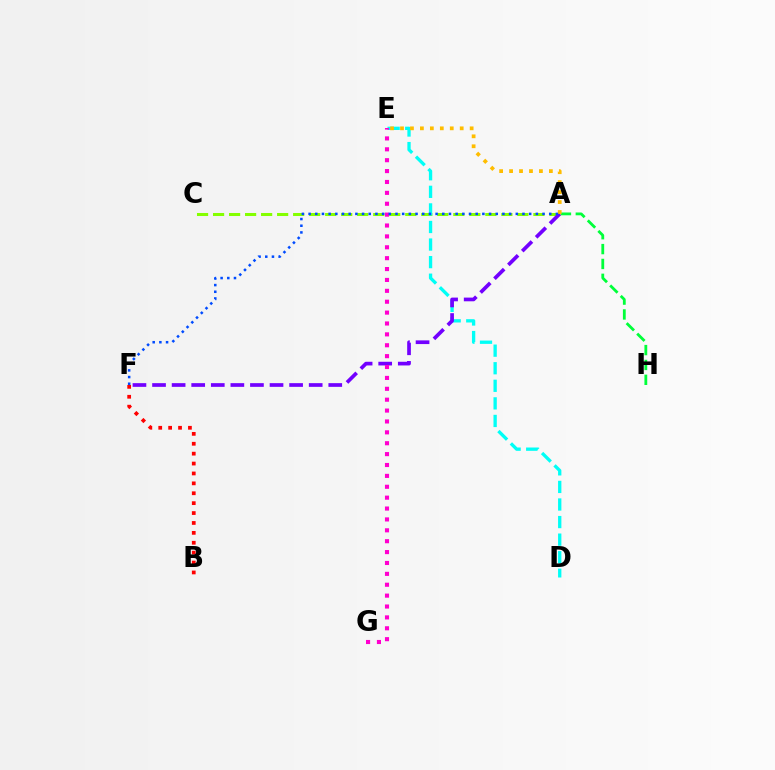{('A', 'C'): [{'color': '#84ff00', 'line_style': 'dashed', 'thickness': 2.18}], ('B', 'F'): [{'color': '#ff0000', 'line_style': 'dotted', 'thickness': 2.69}], ('A', 'H'): [{'color': '#00ff39', 'line_style': 'dashed', 'thickness': 2.02}], ('D', 'E'): [{'color': '#00fff6', 'line_style': 'dashed', 'thickness': 2.39}], ('A', 'F'): [{'color': '#7200ff', 'line_style': 'dashed', 'thickness': 2.66}, {'color': '#004bff', 'line_style': 'dotted', 'thickness': 1.82}], ('A', 'E'): [{'color': '#ffbd00', 'line_style': 'dotted', 'thickness': 2.7}], ('E', 'G'): [{'color': '#ff00cf', 'line_style': 'dotted', 'thickness': 2.96}]}